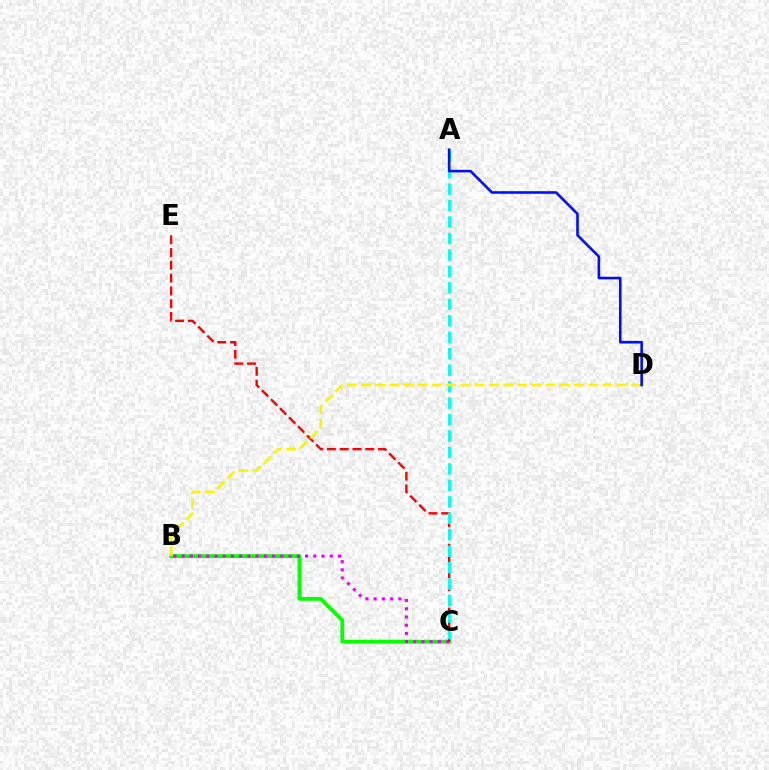{('B', 'C'): [{'color': '#08ff00', 'line_style': 'solid', 'thickness': 2.73}, {'color': '#ee00ff', 'line_style': 'dotted', 'thickness': 2.24}], ('C', 'E'): [{'color': '#ff0000', 'line_style': 'dashed', 'thickness': 1.74}], ('A', 'C'): [{'color': '#00fff6', 'line_style': 'dashed', 'thickness': 2.24}], ('B', 'D'): [{'color': '#fcf500', 'line_style': 'dashed', 'thickness': 1.93}], ('A', 'D'): [{'color': '#0010ff', 'line_style': 'solid', 'thickness': 1.89}]}